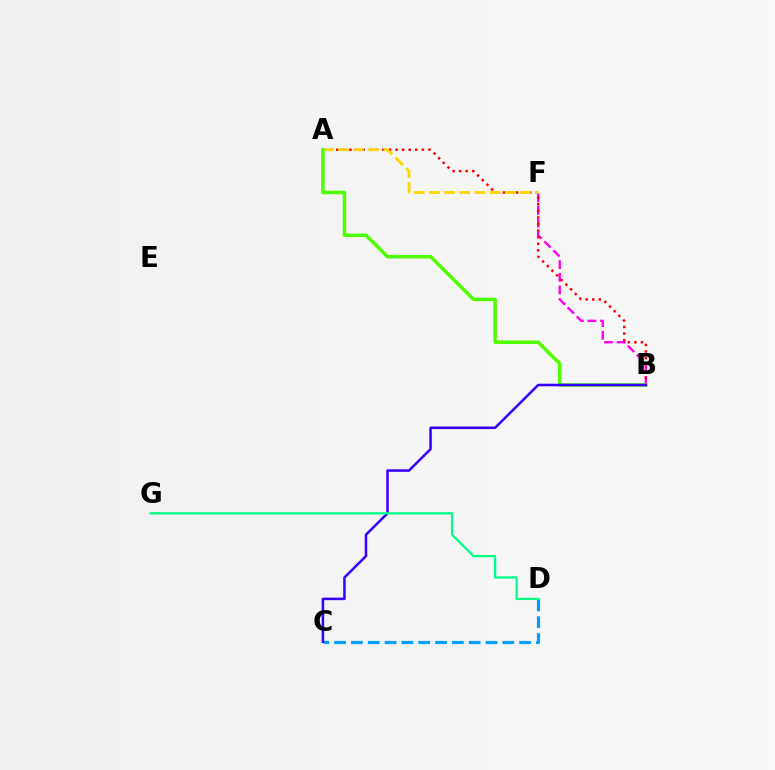{('B', 'F'): [{'color': '#ff00ed', 'line_style': 'dashed', 'thickness': 1.72}], ('A', 'B'): [{'color': '#ff0000', 'line_style': 'dotted', 'thickness': 1.79}, {'color': '#4fff00', 'line_style': 'solid', 'thickness': 2.53}], ('A', 'F'): [{'color': '#ffd500', 'line_style': 'dashed', 'thickness': 2.06}], ('C', 'D'): [{'color': '#009eff', 'line_style': 'dashed', 'thickness': 2.29}], ('B', 'C'): [{'color': '#3700ff', 'line_style': 'solid', 'thickness': 1.82}], ('D', 'G'): [{'color': '#00ff86', 'line_style': 'solid', 'thickness': 1.63}]}